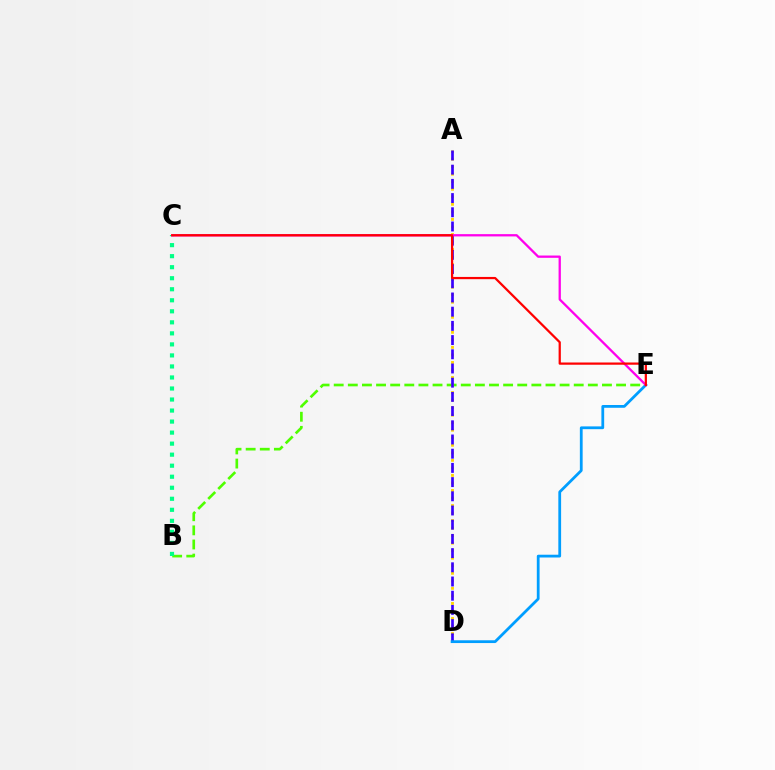{('B', 'E'): [{'color': '#4fff00', 'line_style': 'dashed', 'thickness': 1.92}], ('A', 'D'): [{'color': '#ffd500', 'line_style': 'dotted', 'thickness': 2.05}, {'color': '#3700ff', 'line_style': 'dashed', 'thickness': 1.93}], ('B', 'C'): [{'color': '#00ff86', 'line_style': 'dotted', 'thickness': 3.0}], ('D', 'E'): [{'color': '#009eff', 'line_style': 'solid', 'thickness': 2.0}], ('C', 'E'): [{'color': '#ff00ed', 'line_style': 'solid', 'thickness': 1.65}, {'color': '#ff0000', 'line_style': 'solid', 'thickness': 1.61}]}